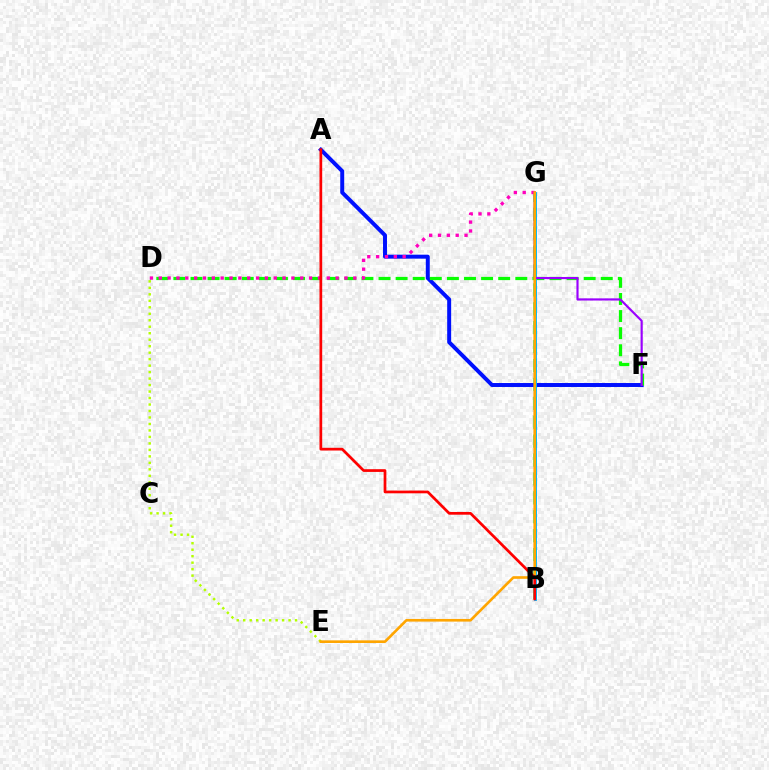{('D', 'E'): [{'color': '#b3ff00', 'line_style': 'dotted', 'thickness': 1.76}], ('B', 'G'): [{'color': '#00ff9d', 'line_style': 'dashed', 'thickness': 2.57}, {'color': '#00b5ff', 'line_style': 'solid', 'thickness': 2.06}], ('A', 'F'): [{'color': '#0010ff', 'line_style': 'solid', 'thickness': 2.85}], ('D', 'F'): [{'color': '#08ff00', 'line_style': 'dashed', 'thickness': 2.32}], ('D', 'G'): [{'color': '#ff00bd', 'line_style': 'dotted', 'thickness': 2.4}], ('F', 'G'): [{'color': '#9b00ff', 'line_style': 'solid', 'thickness': 1.55}], ('E', 'G'): [{'color': '#ffa500', 'line_style': 'solid', 'thickness': 1.9}], ('A', 'B'): [{'color': '#ff0000', 'line_style': 'solid', 'thickness': 1.96}]}